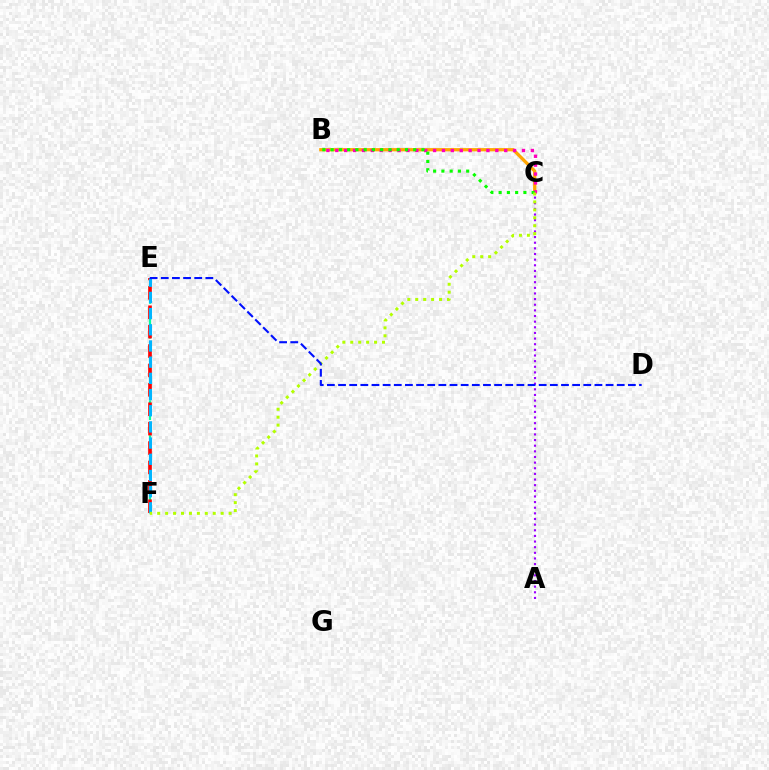{('A', 'C'): [{'color': '#9b00ff', 'line_style': 'dotted', 'thickness': 1.53}], ('E', 'F'): [{'color': '#00ff9d', 'line_style': 'dashed', 'thickness': 1.58}, {'color': '#ff0000', 'line_style': 'dashed', 'thickness': 2.64}, {'color': '#00b5ff', 'line_style': 'dashed', 'thickness': 2.2}], ('B', 'C'): [{'color': '#ffa500', 'line_style': 'solid', 'thickness': 2.34}, {'color': '#ff00bd', 'line_style': 'dotted', 'thickness': 2.42}, {'color': '#08ff00', 'line_style': 'dotted', 'thickness': 2.24}], ('C', 'F'): [{'color': '#b3ff00', 'line_style': 'dotted', 'thickness': 2.16}], ('D', 'E'): [{'color': '#0010ff', 'line_style': 'dashed', 'thickness': 1.51}]}